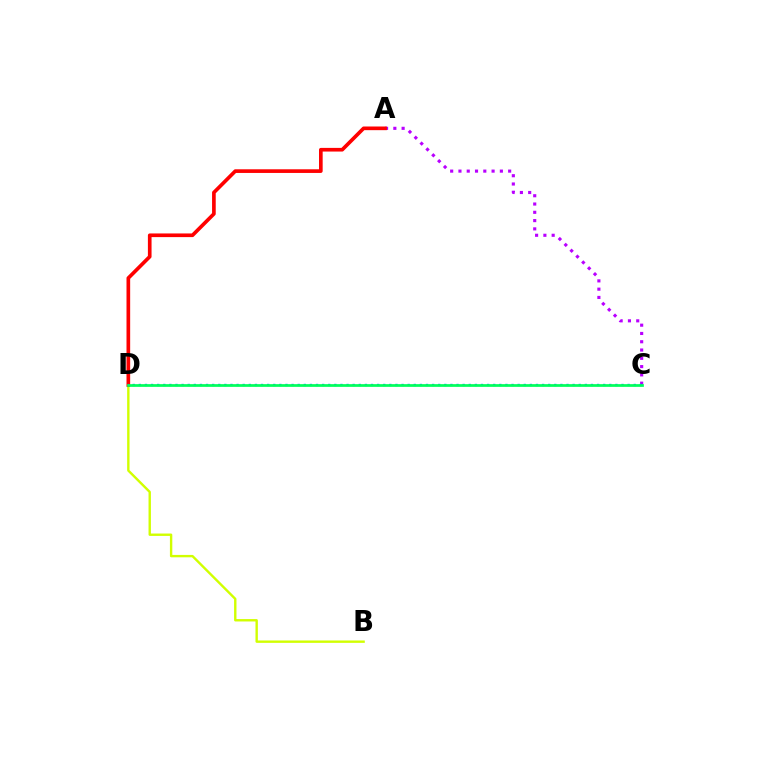{('B', 'D'): [{'color': '#d1ff00', 'line_style': 'solid', 'thickness': 1.72}], ('A', 'C'): [{'color': '#b900ff', 'line_style': 'dotted', 'thickness': 2.25}], ('A', 'D'): [{'color': '#ff0000', 'line_style': 'solid', 'thickness': 2.64}], ('C', 'D'): [{'color': '#0074ff', 'line_style': 'dotted', 'thickness': 1.66}, {'color': '#00ff5c', 'line_style': 'solid', 'thickness': 1.96}]}